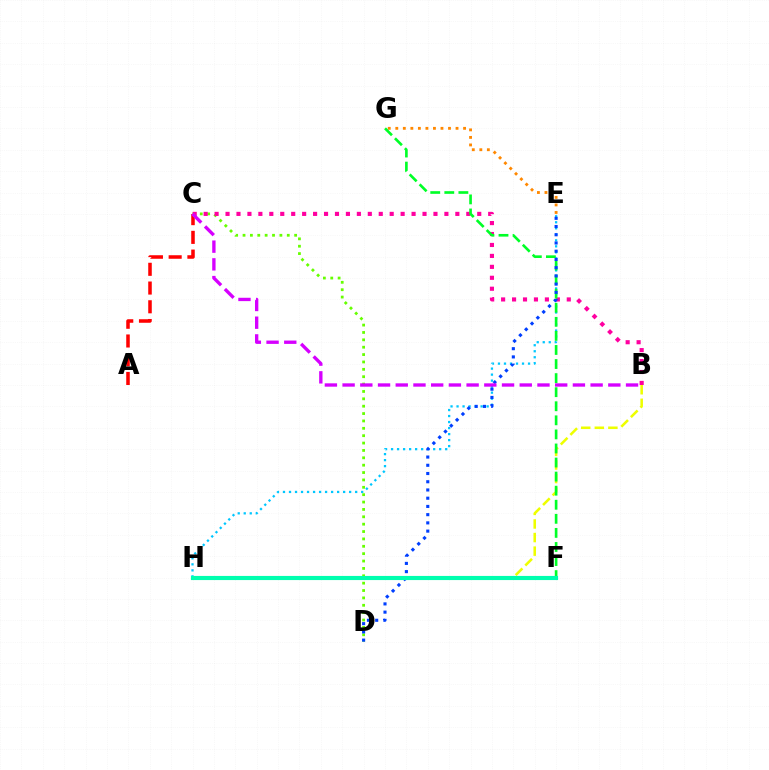{('E', 'H'): [{'color': '#00c7ff', 'line_style': 'dotted', 'thickness': 1.63}], ('A', 'C'): [{'color': '#ff0000', 'line_style': 'dashed', 'thickness': 2.55}], ('B', 'H'): [{'color': '#eeff00', 'line_style': 'dashed', 'thickness': 1.84}], ('C', 'D'): [{'color': '#66ff00', 'line_style': 'dotted', 'thickness': 2.0}], ('B', 'C'): [{'color': '#ff00a0', 'line_style': 'dotted', 'thickness': 2.97}, {'color': '#d600ff', 'line_style': 'dashed', 'thickness': 2.41}], ('E', 'G'): [{'color': '#ff8800', 'line_style': 'dotted', 'thickness': 2.05}], ('F', 'G'): [{'color': '#00ff27', 'line_style': 'dashed', 'thickness': 1.91}], ('D', 'E'): [{'color': '#003fff', 'line_style': 'dotted', 'thickness': 2.24}], ('F', 'H'): [{'color': '#4f00ff', 'line_style': 'dashed', 'thickness': 2.01}, {'color': '#00ffaf', 'line_style': 'solid', 'thickness': 2.97}]}